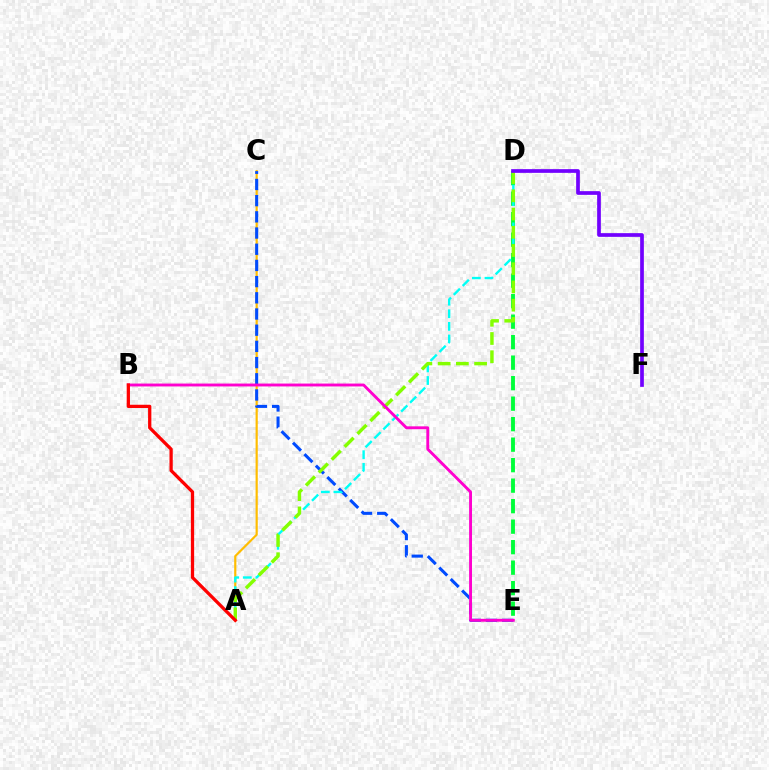{('A', 'C'): [{'color': '#ffbd00', 'line_style': 'solid', 'thickness': 1.58}], ('C', 'E'): [{'color': '#004bff', 'line_style': 'dashed', 'thickness': 2.2}], ('D', 'E'): [{'color': '#00ff39', 'line_style': 'dashed', 'thickness': 2.78}], ('A', 'D'): [{'color': '#00fff6', 'line_style': 'dashed', 'thickness': 1.71}, {'color': '#84ff00', 'line_style': 'dashed', 'thickness': 2.48}], ('B', 'E'): [{'color': '#ff00cf', 'line_style': 'solid', 'thickness': 2.08}], ('A', 'B'): [{'color': '#ff0000', 'line_style': 'solid', 'thickness': 2.35}], ('D', 'F'): [{'color': '#7200ff', 'line_style': 'solid', 'thickness': 2.67}]}